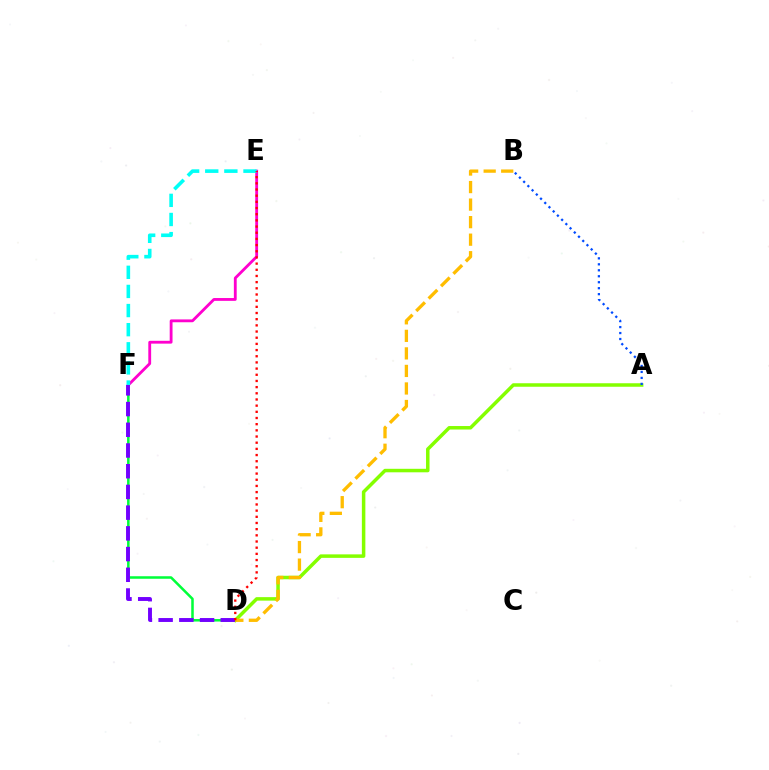{('A', 'D'): [{'color': '#84ff00', 'line_style': 'solid', 'thickness': 2.52}], ('E', 'F'): [{'color': '#ff00cf', 'line_style': 'solid', 'thickness': 2.04}, {'color': '#00fff6', 'line_style': 'dashed', 'thickness': 2.6}], ('D', 'F'): [{'color': '#00ff39', 'line_style': 'solid', 'thickness': 1.82}, {'color': '#7200ff', 'line_style': 'dashed', 'thickness': 2.81}], ('B', 'D'): [{'color': '#ffbd00', 'line_style': 'dashed', 'thickness': 2.38}], ('A', 'B'): [{'color': '#004bff', 'line_style': 'dotted', 'thickness': 1.62}], ('D', 'E'): [{'color': '#ff0000', 'line_style': 'dotted', 'thickness': 1.68}]}